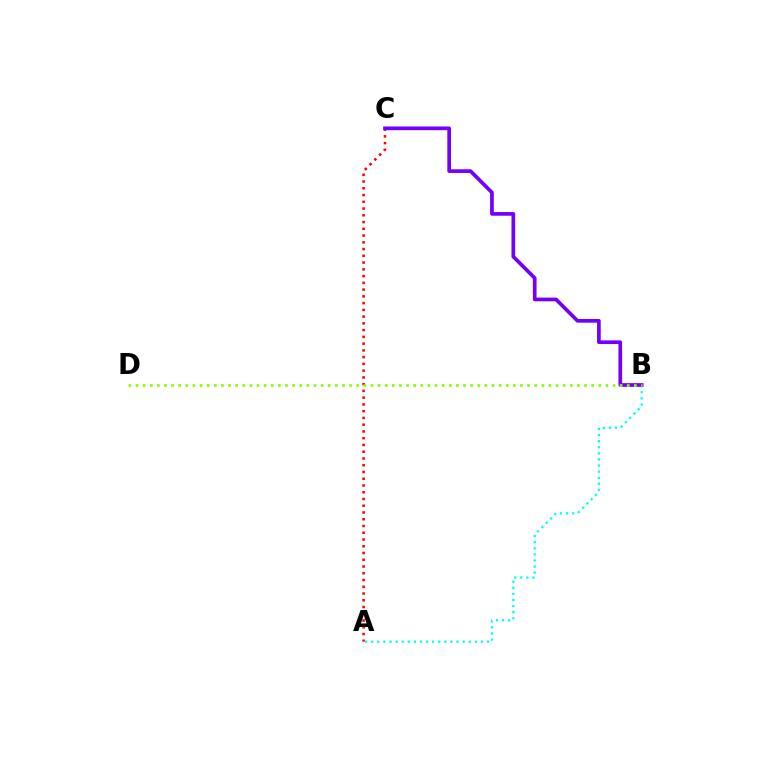{('A', 'B'): [{'color': '#00fff6', 'line_style': 'dotted', 'thickness': 1.66}], ('A', 'C'): [{'color': '#ff0000', 'line_style': 'dotted', 'thickness': 1.84}], ('B', 'C'): [{'color': '#7200ff', 'line_style': 'solid', 'thickness': 2.66}], ('B', 'D'): [{'color': '#84ff00', 'line_style': 'dotted', 'thickness': 1.93}]}